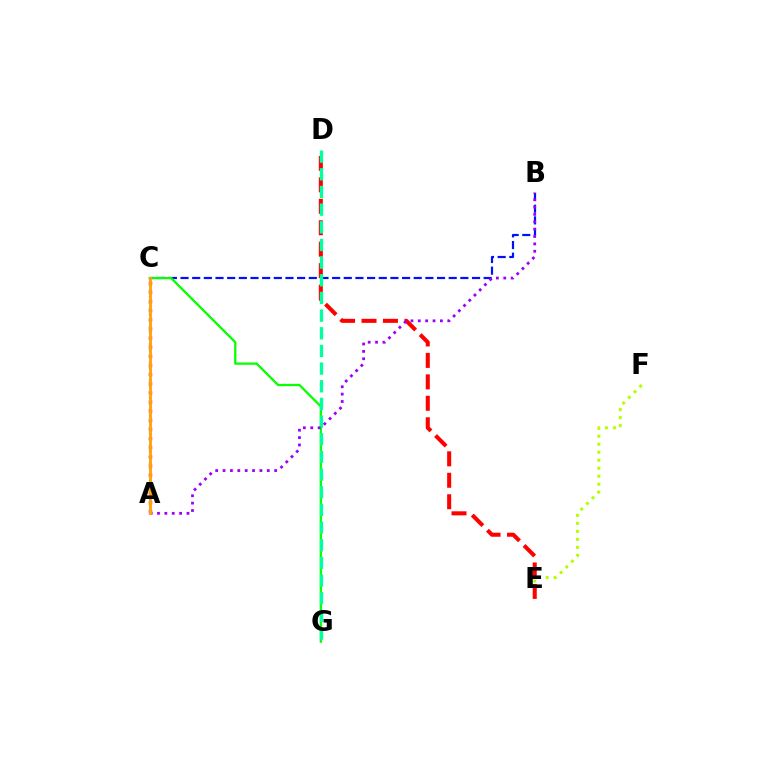{('B', 'C'): [{'color': '#0010ff', 'line_style': 'dashed', 'thickness': 1.58}], ('E', 'F'): [{'color': '#b3ff00', 'line_style': 'dotted', 'thickness': 2.17}], ('D', 'E'): [{'color': '#ff0000', 'line_style': 'dashed', 'thickness': 2.91}], ('C', 'G'): [{'color': '#08ff00', 'line_style': 'solid', 'thickness': 1.64}], ('A', 'C'): [{'color': '#00b5ff', 'line_style': 'dotted', 'thickness': 1.61}, {'color': '#ff00bd', 'line_style': 'dotted', 'thickness': 2.48}, {'color': '#ffa500', 'line_style': 'solid', 'thickness': 2.06}], ('D', 'G'): [{'color': '#00ff9d', 'line_style': 'dashed', 'thickness': 2.4}], ('A', 'B'): [{'color': '#9b00ff', 'line_style': 'dotted', 'thickness': 2.0}]}